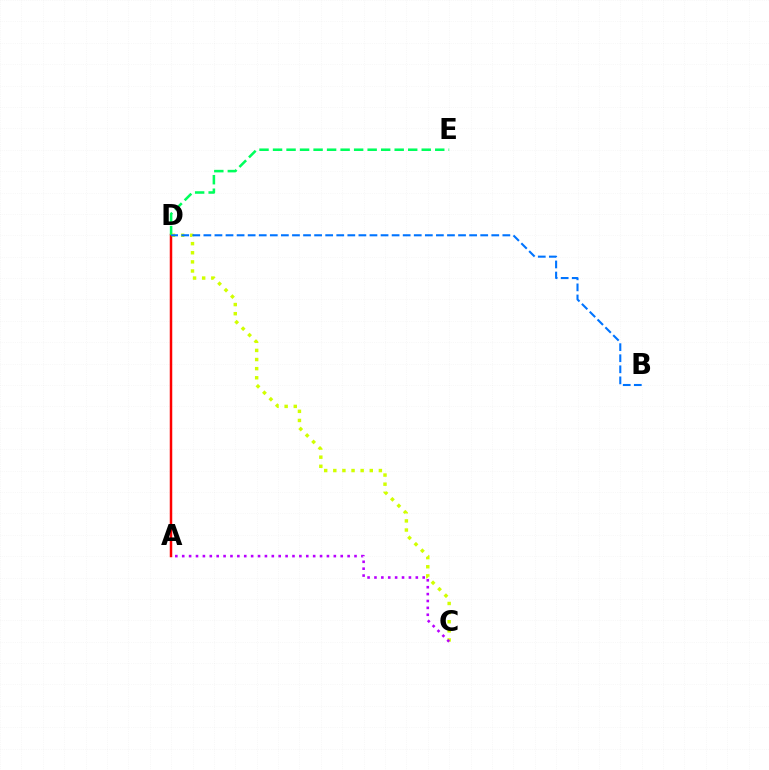{('A', 'D'): [{'color': '#ff0000', 'line_style': 'solid', 'thickness': 1.79}], ('D', 'E'): [{'color': '#00ff5c', 'line_style': 'dashed', 'thickness': 1.84}], ('C', 'D'): [{'color': '#d1ff00', 'line_style': 'dotted', 'thickness': 2.48}], ('B', 'D'): [{'color': '#0074ff', 'line_style': 'dashed', 'thickness': 1.5}], ('A', 'C'): [{'color': '#b900ff', 'line_style': 'dotted', 'thickness': 1.87}]}